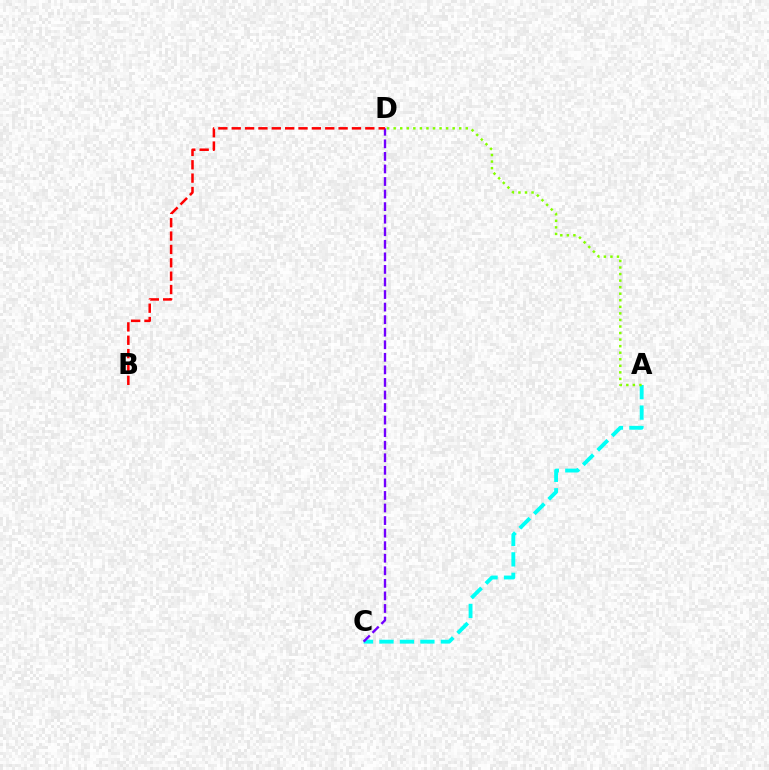{('A', 'C'): [{'color': '#00fff6', 'line_style': 'dashed', 'thickness': 2.78}], ('C', 'D'): [{'color': '#7200ff', 'line_style': 'dashed', 'thickness': 1.71}], ('A', 'D'): [{'color': '#84ff00', 'line_style': 'dotted', 'thickness': 1.78}], ('B', 'D'): [{'color': '#ff0000', 'line_style': 'dashed', 'thickness': 1.81}]}